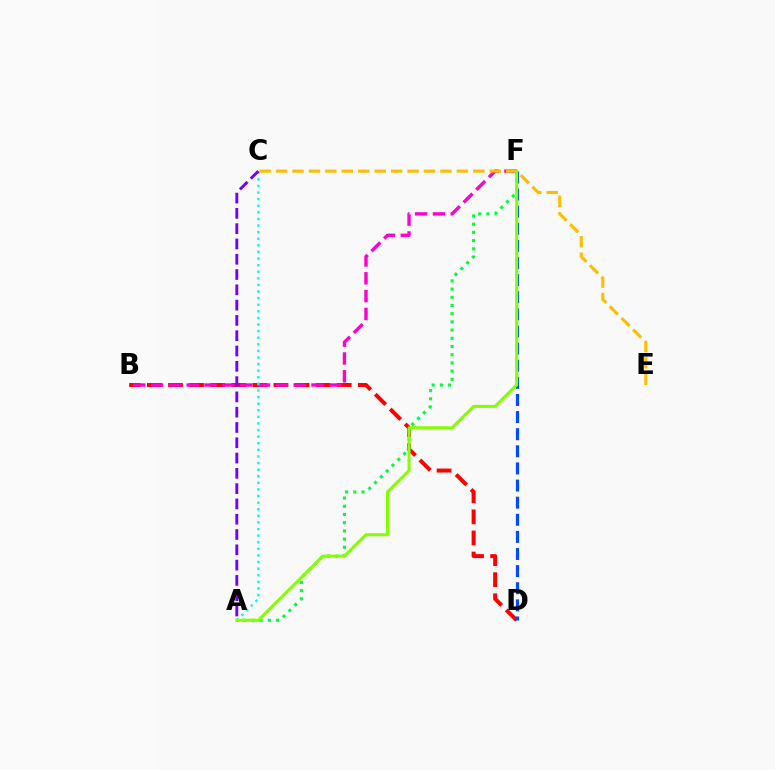{('B', 'D'): [{'color': '#ff0000', 'line_style': 'dashed', 'thickness': 2.87}], ('A', 'F'): [{'color': '#00ff39', 'line_style': 'dotted', 'thickness': 2.23}, {'color': '#84ff00', 'line_style': 'solid', 'thickness': 2.18}], ('B', 'F'): [{'color': '#ff00cf', 'line_style': 'dashed', 'thickness': 2.42}], ('C', 'E'): [{'color': '#ffbd00', 'line_style': 'dashed', 'thickness': 2.23}], ('D', 'F'): [{'color': '#004bff', 'line_style': 'dashed', 'thickness': 2.32}], ('A', 'C'): [{'color': '#00fff6', 'line_style': 'dotted', 'thickness': 1.79}, {'color': '#7200ff', 'line_style': 'dashed', 'thickness': 2.08}]}